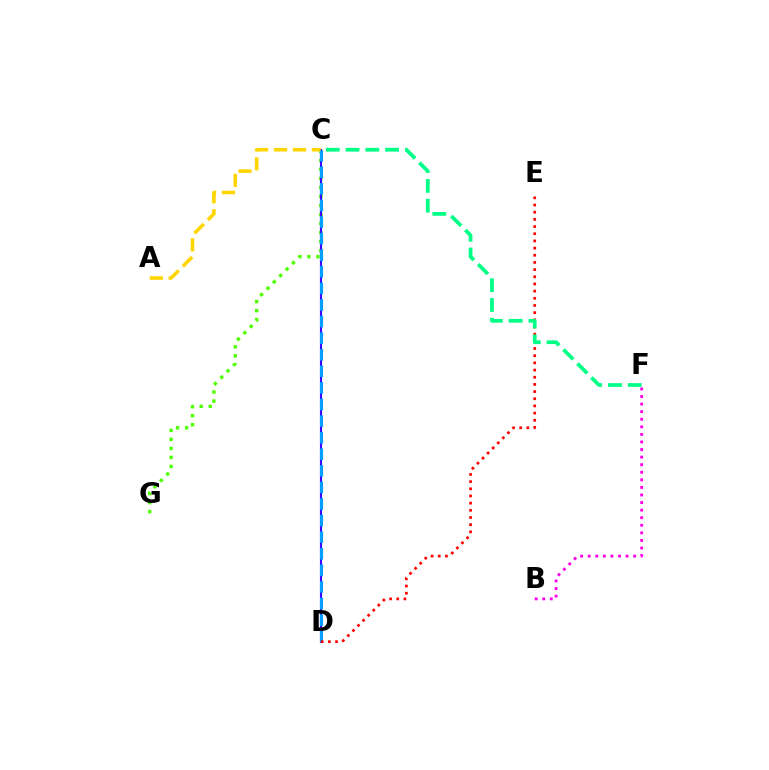{('B', 'F'): [{'color': '#ff00ed', 'line_style': 'dotted', 'thickness': 2.06}], ('C', 'G'): [{'color': '#4fff00', 'line_style': 'dotted', 'thickness': 2.45}], ('C', 'D'): [{'color': '#3700ff', 'line_style': 'solid', 'thickness': 1.53}, {'color': '#009eff', 'line_style': 'dashed', 'thickness': 2.25}], ('A', 'C'): [{'color': '#ffd500', 'line_style': 'dashed', 'thickness': 2.57}], ('D', 'E'): [{'color': '#ff0000', 'line_style': 'dotted', 'thickness': 1.95}], ('C', 'F'): [{'color': '#00ff86', 'line_style': 'dashed', 'thickness': 2.69}]}